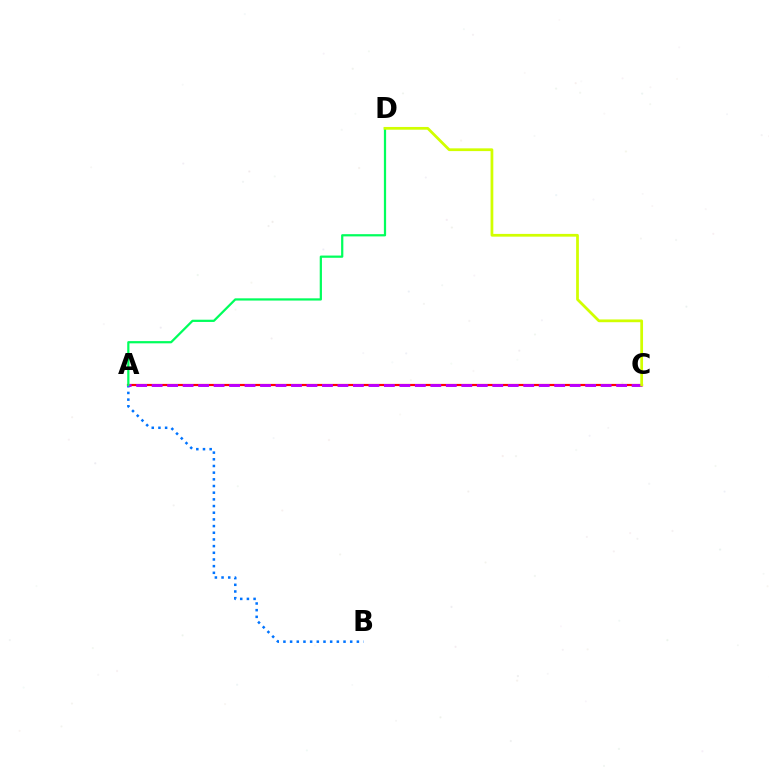{('A', 'C'): [{'color': '#ff0000', 'line_style': 'solid', 'thickness': 1.58}, {'color': '#b900ff', 'line_style': 'dashed', 'thickness': 2.1}], ('A', 'B'): [{'color': '#0074ff', 'line_style': 'dotted', 'thickness': 1.81}], ('A', 'D'): [{'color': '#00ff5c', 'line_style': 'solid', 'thickness': 1.61}], ('C', 'D'): [{'color': '#d1ff00', 'line_style': 'solid', 'thickness': 1.98}]}